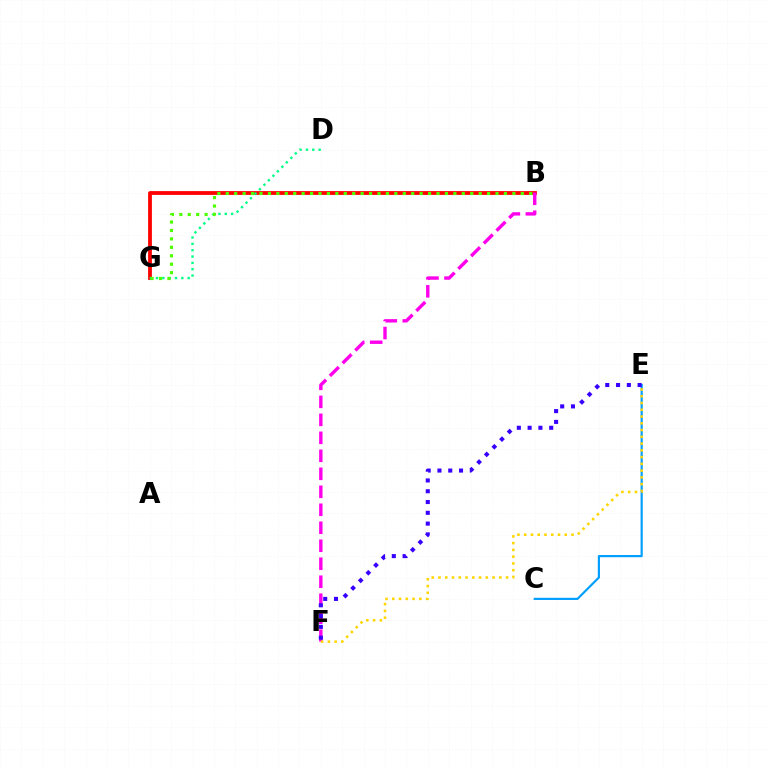{('B', 'G'): [{'color': '#ff0000', 'line_style': 'solid', 'thickness': 2.73}, {'color': '#4fff00', 'line_style': 'dotted', 'thickness': 2.29}], ('C', 'E'): [{'color': '#009eff', 'line_style': 'solid', 'thickness': 1.56}], ('D', 'G'): [{'color': '#00ff86', 'line_style': 'dotted', 'thickness': 1.72}], ('B', 'F'): [{'color': '#ff00ed', 'line_style': 'dashed', 'thickness': 2.44}], ('E', 'F'): [{'color': '#ffd500', 'line_style': 'dotted', 'thickness': 1.84}, {'color': '#3700ff', 'line_style': 'dotted', 'thickness': 2.93}]}